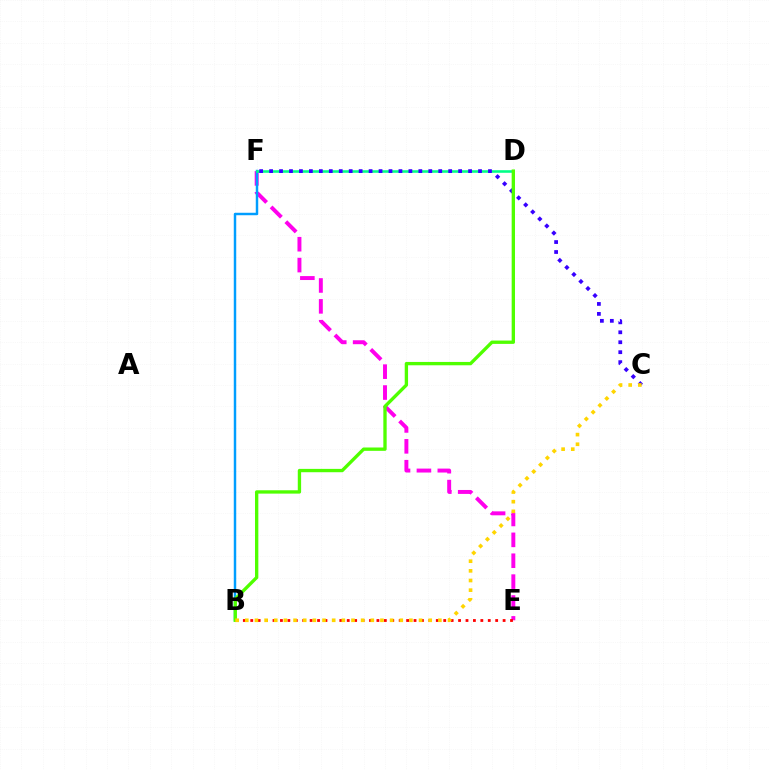{('E', 'F'): [{'color': '#ff00ed', 'line_style': 'dashed', 'thickness': 2.84}], ('B', 'F'): [{'color': '#009eff', 'line_style': 'solid', 'thickness': 1.77}], ('D', 'F'): [{'color': '#00ff86', 'line_style': 'solid', 'thickness': 1.86}], ('C', 'F'): [{'color': '#3700ff', 'line_style': 'dotted', 'thickness': 2.7}], ('B', 'E'): [{'color': '#ff0000', 'line_style': 'dotted', 'thickness': 2.02}], ('B', 'D'): [{'color': '#4fff00', 'line_style': 'solid', 'thickness': 2.4}], ('B', 'C'): [{'color': '#ffd500', 'line_style': 'dotted', 'thickness': 2.62}]}